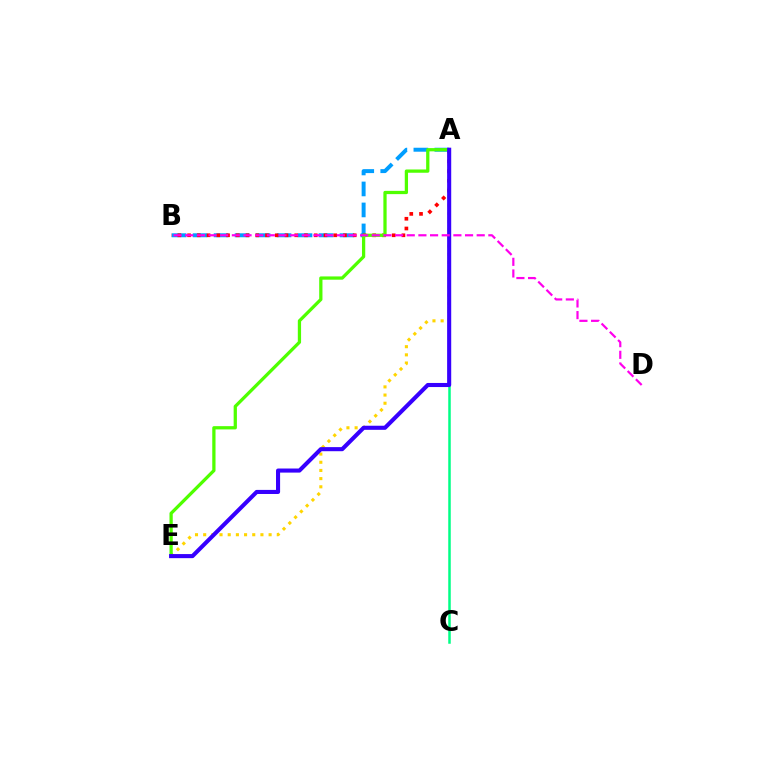{('A', 'E'): [{'color': '#ffd500', 'line_style': 'dotted', 'thickness': 2.22}, {'color': '#4fff00', 'line_style': 'solid', 'thickness': 2.35}, {'color': '#3700ff', 'line_style': 'solid', 'thickness': 2.94}], ('A', 'B'): [{'color': '#009eff', 'line_style': 'dashed', 'thickness': 2.85}, {'color': '#ff0000', 'line_style': 'dotted', 'thickness': 2.65}], ('A', 'C'): [{'color': '#00ff86', 'line_style': 'solid', 'thickness': 1.8}], ('B', 'D'): [{'color': '#ff00ed', 'line_style': 'dashed', 'thickness': 1.58}]}